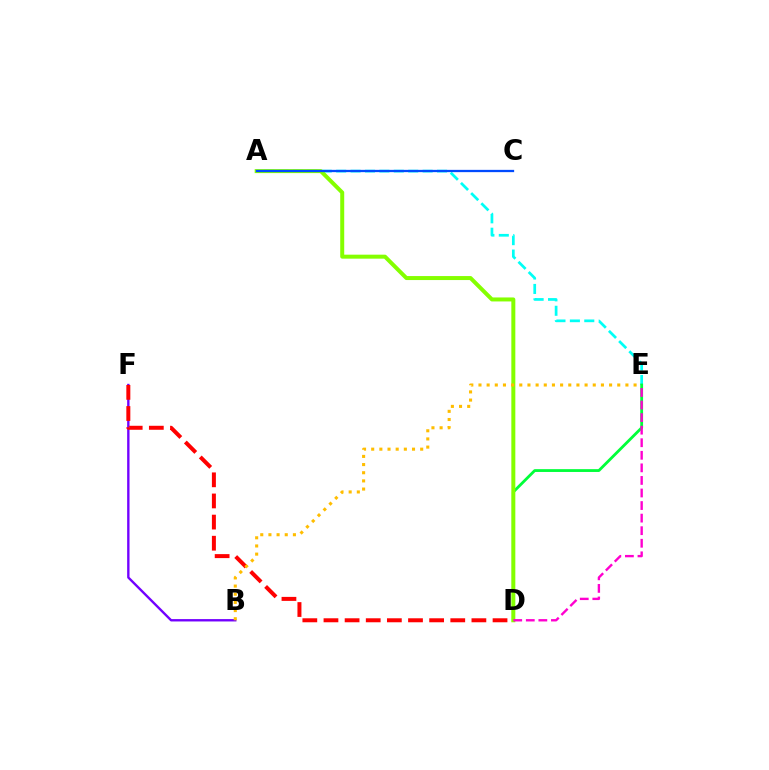{('A', 'E'): [{'color': '#00fff6', 'line_style': 'dashed', 'thickness': 1.96}], ('D', 'E'): [{'color': '#00ff39', 'line_style': 'solid', 'thickness': 2.03}, {'color': '#ff00cf', 'line_style': 'dashed', 'thickness': 1.71}], ('A', 'D'): [{'color': '#84ff00', 'line_style': 'solid', 'thickness': 2.87}], ('B', 'F'): [{'color': '#7200ff', 'line_style': 'solid', 'thickness': 1.7}], ('A', 'C'): [{'color': '#004bff', 'line_style': 'solid', 'thickness': 1.64}], ('D', 'F'): [{'color': '#ff0000', 'line_style': 'dashed', 'thickness': 2.87}], ('B', 'E'): [{'color': '#ffbd00', 'line_style': 'dotted', 'thickness': 2.22}]}